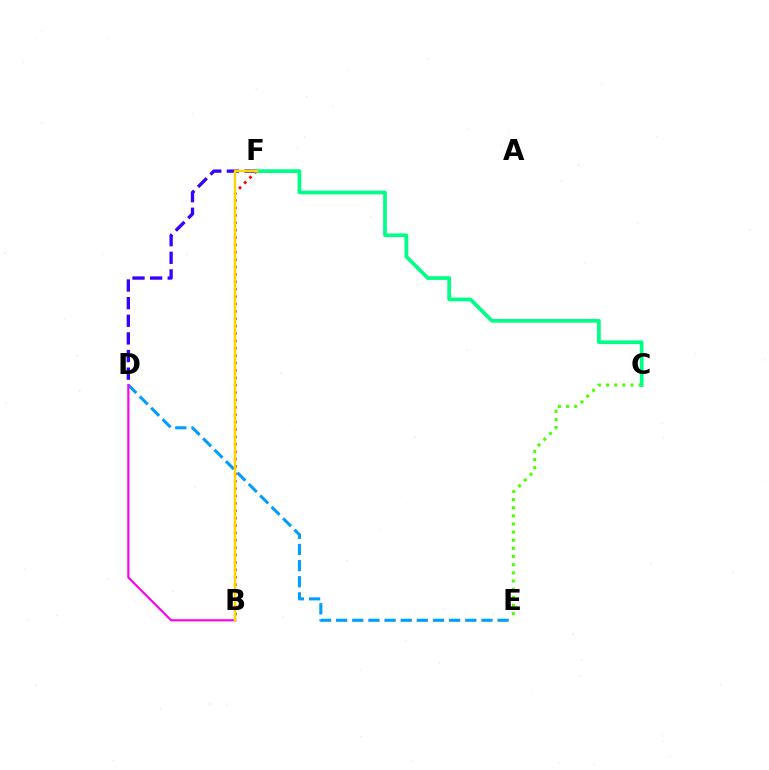{('D', 'F'): [{'color': '#3700ff', 'line_style': 'dashed', 'thickness': 2.39}], ('B', 'F'): [{'color': '#ff0000', 'line_style': 'dotted', 'thickness': 2.01}, {'color': '#ffd500', 'line_style': 'solid', 'thickness': 1.74}], ('D', 'E'): [{'color': '#009eff', 'line_style': 'dashed', 'thickness': 2.19}], ('C', 'E'): [{'color': '#4fff00', 'line_style': 'dotted', 'thickness': 2.21}], ('B', 'D'): [{'color': '#ff00ed', 'line_style': 'solid', 'thickness': 1.55}], ('C', 'F'): [{'color': '#00ff86', 'line_style': 'solid', 'thickness': 2.68}]}